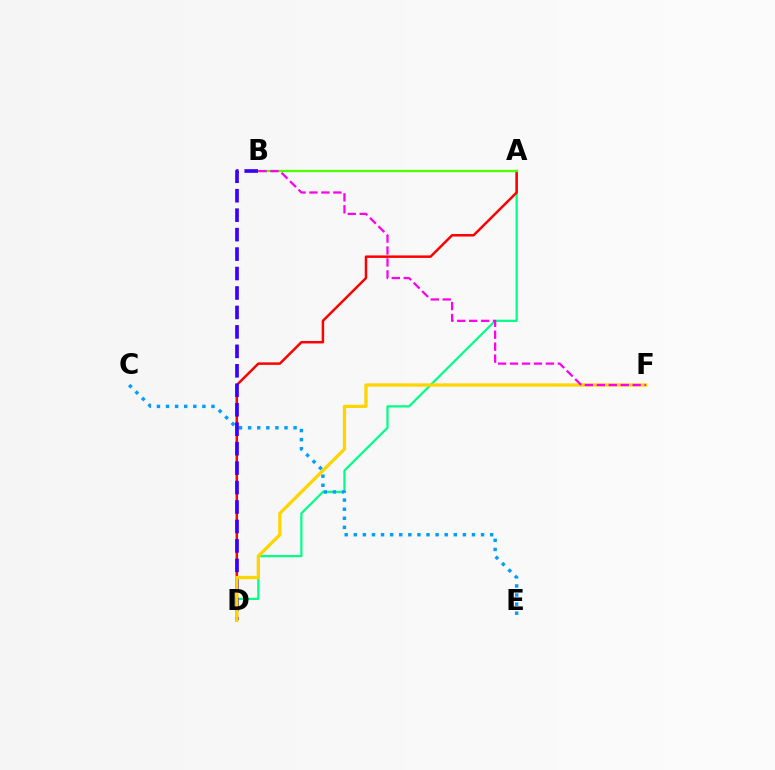{('A', 'D'): [{'color': '#00ff86', 'line_style': 'solid', 'thickness': 1.6}, {'color': '#ff0000', 'line_style': 'solid', 'thickness': 1.79}], ('C', 'E'): [{'color': '#009eff', 'line_style': 'dotted', 'thickness': 2.47}], ('A', 'B'): [{'color': '#4fff00', 'line_style': 'solid', 'thickness': 1.65}], ('B', 'D'): [{'color': '#3700ff', 'line_style': 'dashed', 'thickness': 2.64}], ('D', 'F'): [{'color': '#ffd500', 'line_style': 'solid', 'thickness': 2.36}], ('B', 'F'): [{'color': '#ff00ed', 'line_style': 'dashed', 'thickness': 1.62}]}